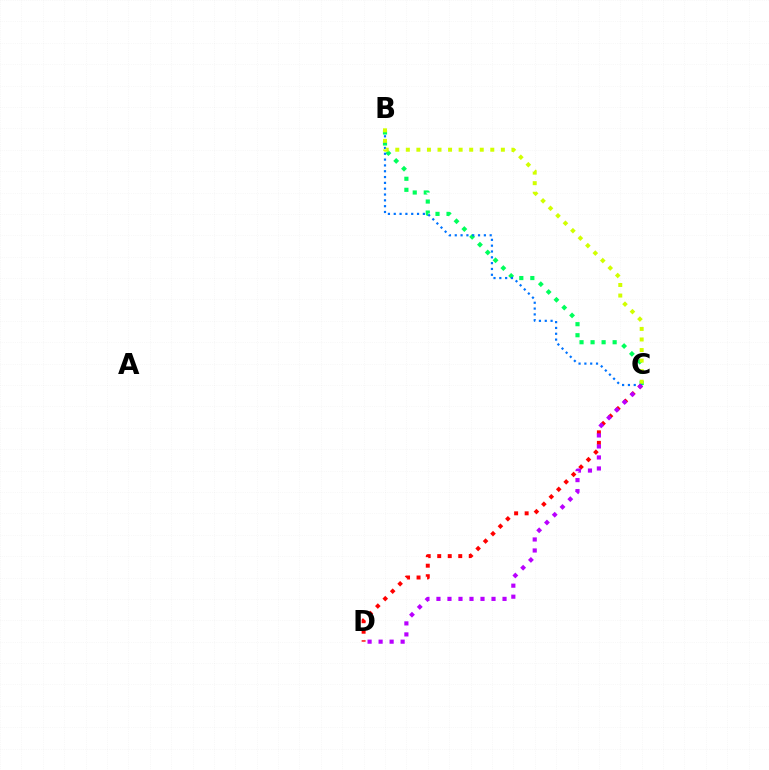{('C', 'D'): [{'color': '#ff0000', 'line_style': 'dotted', 'thickness': 2.86}, {'color': '#b900ff', 'line_style': 'dotted', 'thickness': 2.99}], ('B', 'C'): [{'color': '#00ff5c', 'line_style': 'dotted', 'thickness': 3.0}, {'color': '#0074ff', 'line_style': 'dotted', 'thickness': 1.58}, {'color': '#d1ff00', 'line_style': 'dotted', 'thickness': 2.87}]}